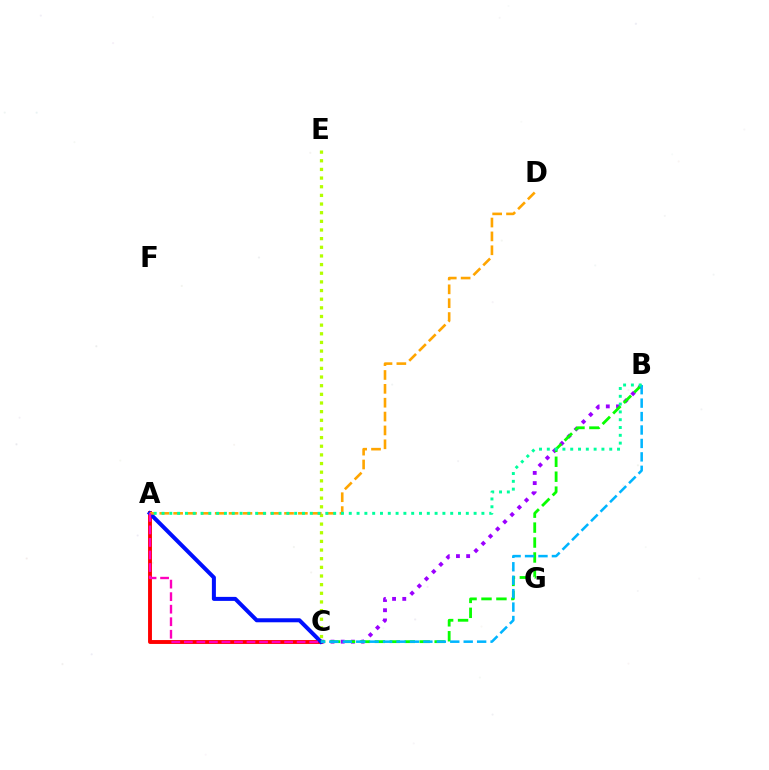{('A', 'C'): [{'color': '#ff0000', 'line_style': 'solid', 'thickness': 2.8}, {'color': '#0010ff', 'line_style': 'solid', 'thickness': 2.89}, {'color': '#ff00bd', 'line_style': 'dashed', 'thickness': 1.7}], ('B', 'C'): [{'color': '#9b00ff', 'line_style': 'dotted', 'thickness': 2.77}, {'color': '#08ff00', 'line_style': 'dashed', 'thickness': 2.03}, {'color': '#00b5ff', 'line_style': 'dashed', 'thickness': 1.83}], ('C', 'E'): [{'color': '#b3ff00', 'line_style': 'dotted', 'thickness': 2.35}], ('A', 'D'): [{'color': '#ffa500', 'line_style': 'dashed', 'thickness': 1.88}], ('A', 'B'): [{'color': '#00ff9d', 'line_style': 'dotted', 'thickness': 2.12}]}